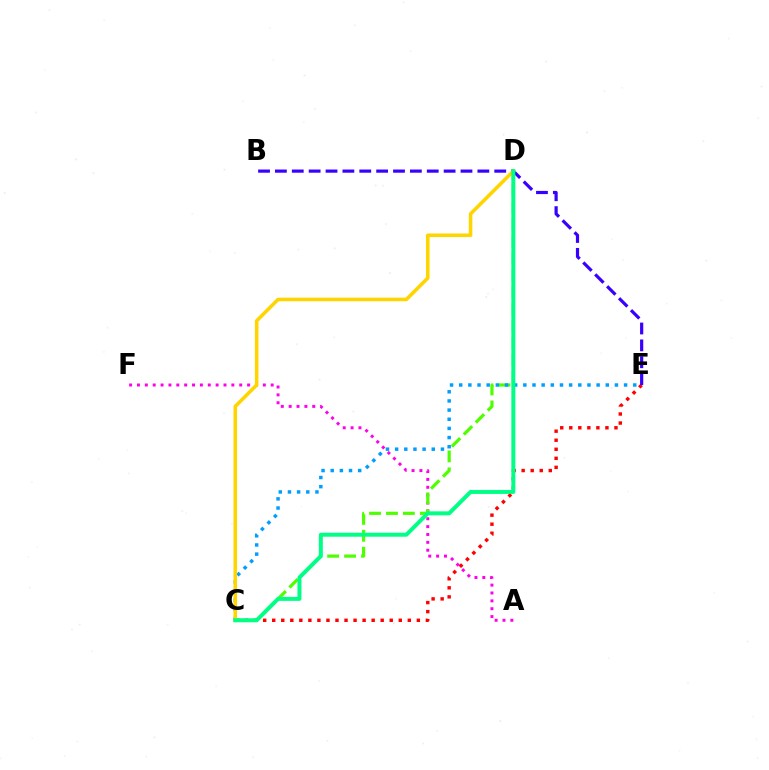{('C', 'E'): [{'color': '#ff0000', 'line_style': 'dotted', 'thickness': 2.46}, {'color': '#009eff', 'line_style': 'dotted', 'thickness': 2.49}], ('A', 'F'): [{'color': '#ff00ed', 'line_style': 'dotted', 'thickness': 2.14}], ('B', 'E'): [{'color': '#3700ff', 'line_style': 'dashed', 'thickness': 2.29}], ('C', 'D'): [{'color': '#4fff00', 'line_style': 'dashed', 'thickness': 2.3}, {'color': '#ffd500', 'line_style': 'solid', 'thickness': 2.57}, {'color': '#00ff86', 'line_style': 'solid', 'thickness': 2.86}]}